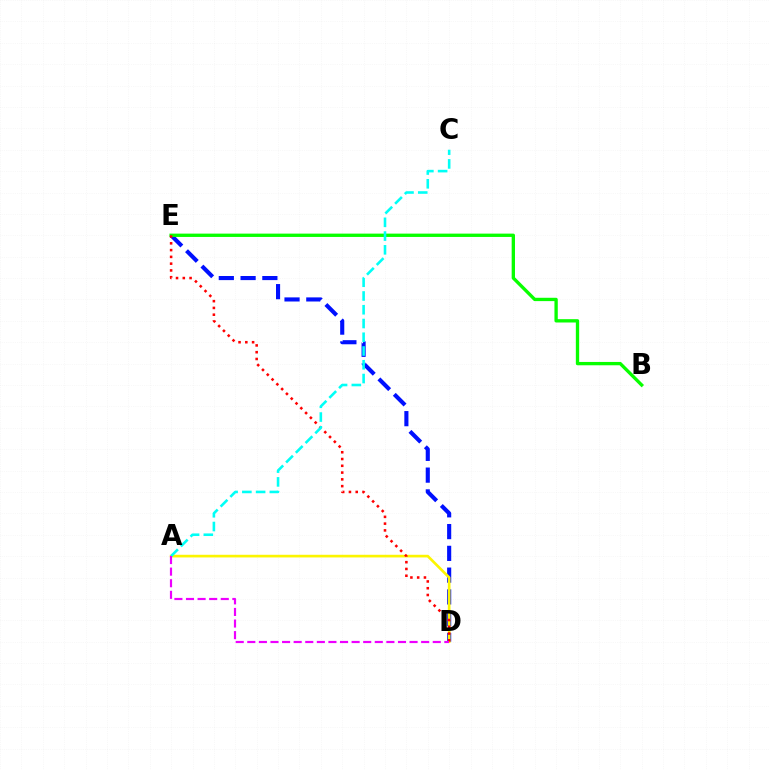{('D', 'E'): [{'color': '#0010ff', 'line_style': 'dashed', 'thickness': 2.96}, {'color': '#ff0000', 'line_style': 'dotted', 'thickness': 1.84}], ('A', 'D'): [{'color': '#fcf500', 'line_style': 'solid', 'thickness': 1.91}, {'color': '#ee00ff', 'line_style': 'dashed', 'thickness': 1.57}], ('B', 'E'): [{'color': '#08ff00', 'line_style': 'solid', 'thickness': 2.4}], ('A', 'C'): [{'color': '#00fff6', 'line_style': 'dashed', 'thickness': 1.87}]}